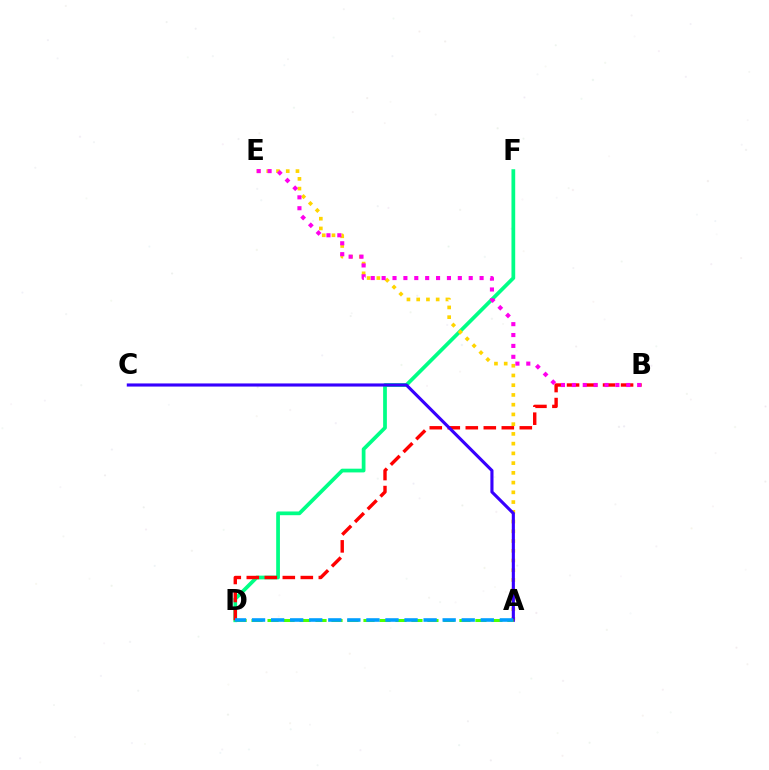{('D', 'F'): [{'color': '#00ff86', 'line_style': 'solid', 'thickness': 2.69}], ('B', 'D'): [{'color': '#ff0000', 'line_style': 'dashed', 'thickness': 2.45}], ('A', 'E'): [{'color': '#ffd500', 'line_style': 'dotted', 'thickness': 2.65}], ('B', 'E'): [{'color': '#ff00ed', 'line_style': 'dotted', 'thickness': 2.96}], ('A', 'C'): [{'color': '#3700ff', 'line_style': 'solid', 'thickness': 2.25}], ('A', 'D'): [{'color': '#4fff00', 'line_style': 'dashed', 'thickness': 2.17}, {'color': '#009eff', 'line_style': 'dashed', 'thickness': 2.59}]}